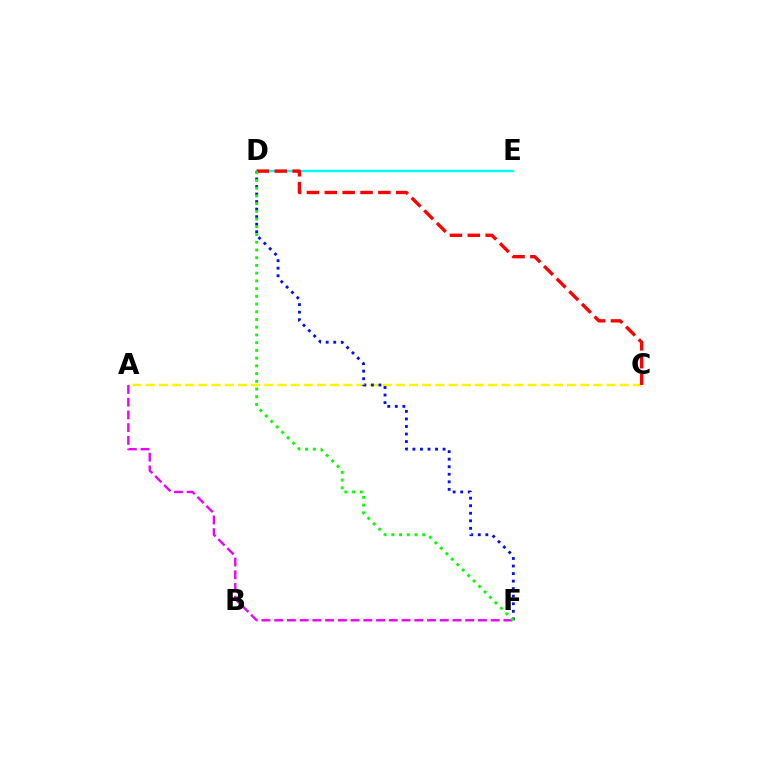{('D', 'E'): [{'color': '#00fff6', 'line_style': 'solid', 'thickness': 1.71}], ('A', 'C'): [{'color': '#fcf500', 'line_style': 'dashed', 'thickness': 1.79}], ('A', 'F'): [{'color': '#ee00ff', 'line_style': 'dashed', 'thickness': 1.73}], ('D', 'F'): [{'color': '#0010ff', 'line_style': 'dotted', 'thickness': 2.05}, {'color': '#08ff00', 'line_style': 'dotted', 'thickness': 2.1}], ('C', 'D'): [{'color': '#ff0000', 'line_style': 'dashed', 'thickness': 2.43}]}